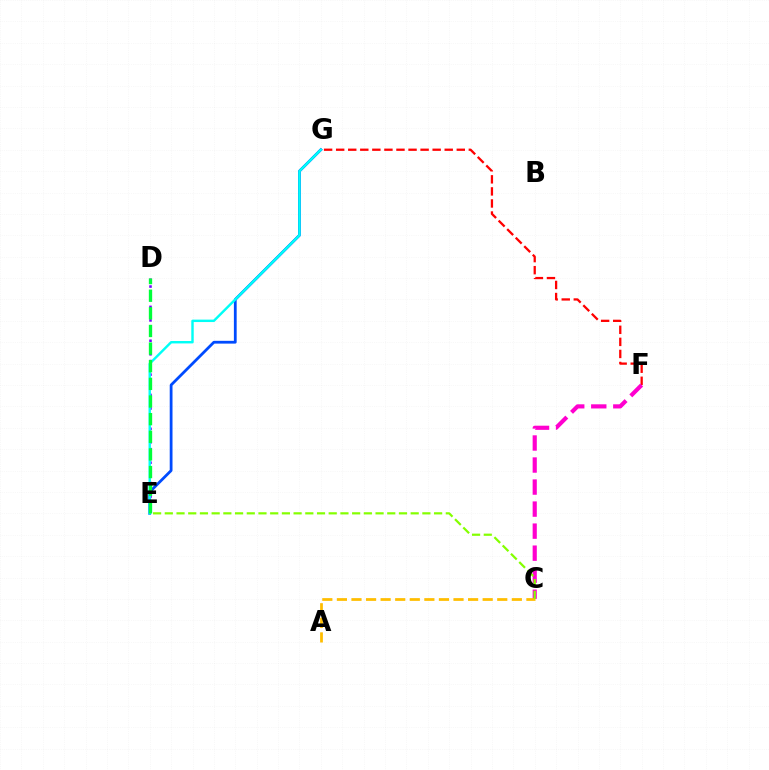{('E', 'G'): [{'color': '#004bff', 'line_style': 'solid', 'thickness': 2.0}, {'color': '#00fff6', 'line_style': 'solid', 'thickness': 1.74}], ('F', 'G'): [{'color': '#ff0000', 'line_style': 'dashed', 'thickness': 1.64}], ('C', 'F'): [{'color': '#ff00cf', 'line_style': 'dashed', 'thickness': 2.99}], ('A', 'C'): [{'color': '#ffbd00', 'line_style': 'dashed', 'thickness': 1.98}], ('D', 'E'): [{'color': '#7200ff', 'line_style': 'dotted', 'thickness': 1.84}, {'color': '#00ff39', 'line_style': 'dashed', 'thickness': 2.4}], ('C', 'E'): [{'color': '#84ff00', 'line_style': 'dashed', 'thickness': 1.59}]}